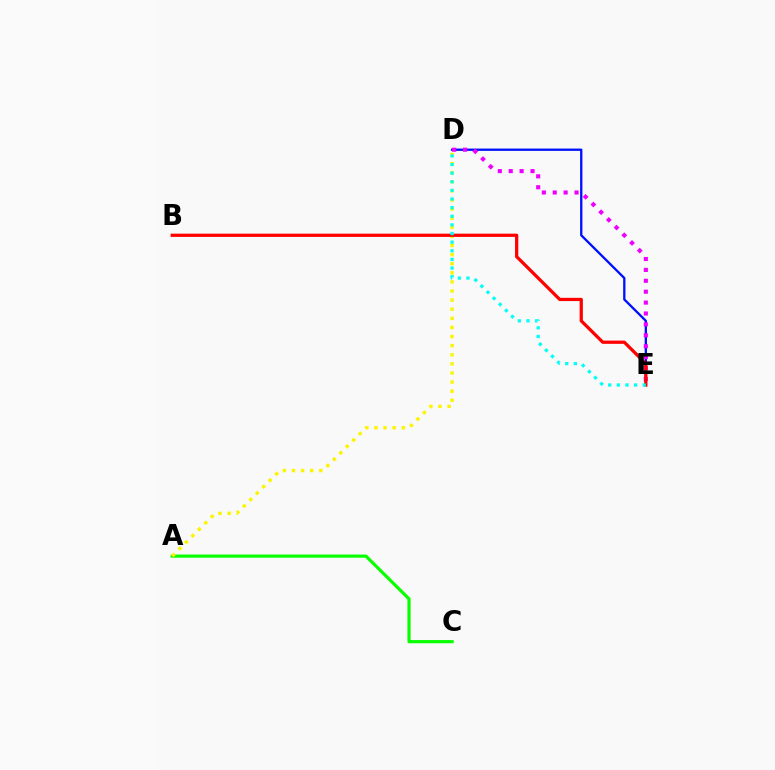{('D', 'E'): [{'color': '#0010ff', 'line_style': 'solid', 'thickness': 1.66}, {'color': '#ee00ff', 'line_style': 'dotted', 'thickness': 2.96}, {'color': '#00fff6', 'line_style': 'dotted', 'thickness': 2.34}], ('A', 'C'): [{'color': '#08ff00', 'line_style': 'solid', 'thickness': 2.29}], ('A', 'D'): [{'color': '#fcf500', 'line_style': 'dotted', 'thickness': 2.47}], ('B', 'E'): [{'color': '#ff0000', 'line_style': 'solid', 'thickness': 2.34}]}